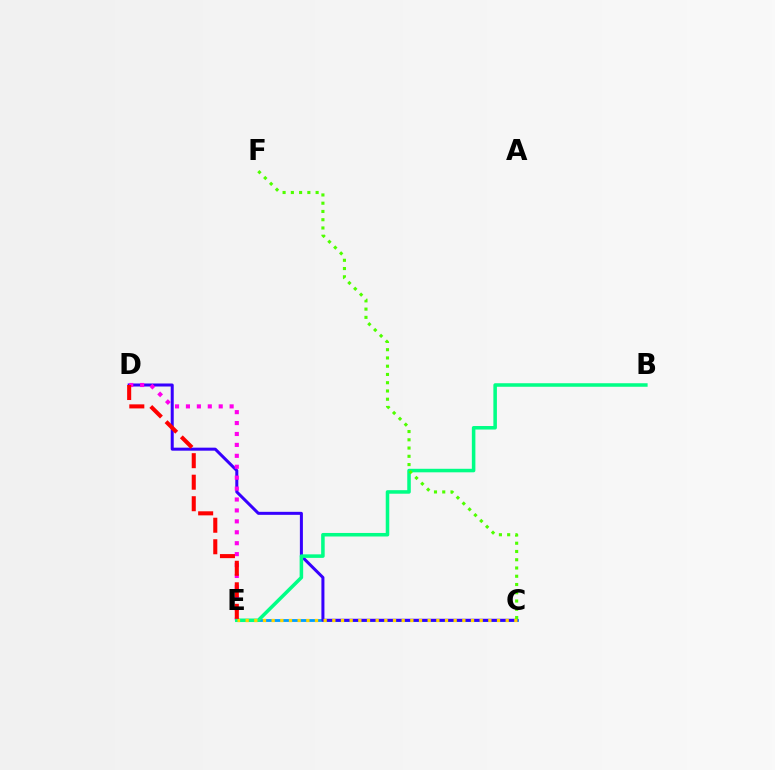{('C', 'E'): [{'color': '#009eff', 'line_style': 'solid', 'thickness': 2.03}, {'color': '#ffd500', 'line_style': 'dotted', 'thickness': 2.36}], ('C', 'D'): [{'color': '#3700ff', 'line_style': 'solid', 'thickness': 2.17}], ('D', 'E'): [{'color': '#ff00ed', 'line_style': 'dotted', 'thickness': 2.97}, {'color': '#ff0000', 'line_style': 'dashed', 'thickness': 2.92}], ('B', 'E'): [{'color': '#00ff86', 'line_style': 'solid', 'thickness': 2.54}], ('C', 'F'): [{'color': '#4fff00', 'line_style': 'dotted', 'thickness': 2.24}]}